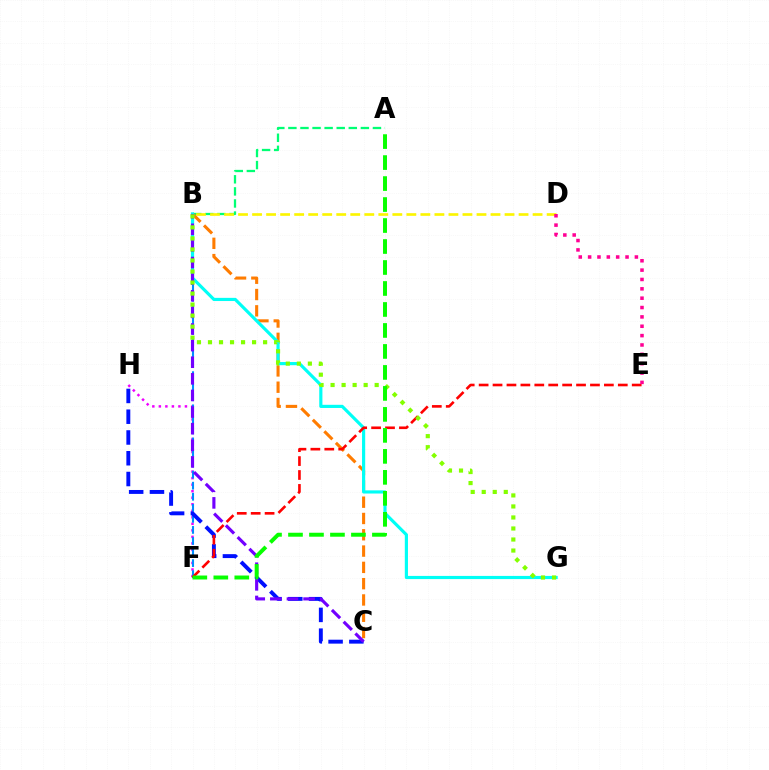{('A', 'B'): [{'color': '#00ff74', 'line_style': 'dashed', 'thickness': 1.64}], ('F', 'H'): [{'color': '#ee00ff', 'line_style': 'dotted', 'thickness': 1.77}], ('B', 'C'): [{'color': '#ff7c00', 'line_style': 'dashed', 'thickness': 2.21}, {'color': '#7200ff', 'line_style': 'dashed', 'thickness': 2.26}], ('B', 'F'): [{'color': '#008cff', 'line_style': 'dashed', 'thickness': 1.5}], ('C', 'H'): [{'color': '#0010ff', 'line_style': 'dashed', 'thickness': 2.82}], ('B', 'G'): [{'color': '#00fff6', 'line_style': 'solid', 'thickness': 2.28}, {'color': '#84ff00', 'line_style': 'dotted', 'thickness': 3.0}], ('E', 'F'): [{'color': '#ff0000', 'line_style': 'dashed', 'thickness': 1.89}], ('B', 'D'): [{'color': '#fcf500', 'line_style': 'dashed', 'thickness': 1.91}], ('A', 'F'): [{'color': '#08ff00', 'line_style': 'dashed', 'thickness': 2.85}], ('D', 'E'): [{'color': '#ff0094', 'line_style': 'dotted', 'thickness': 2.54}]}